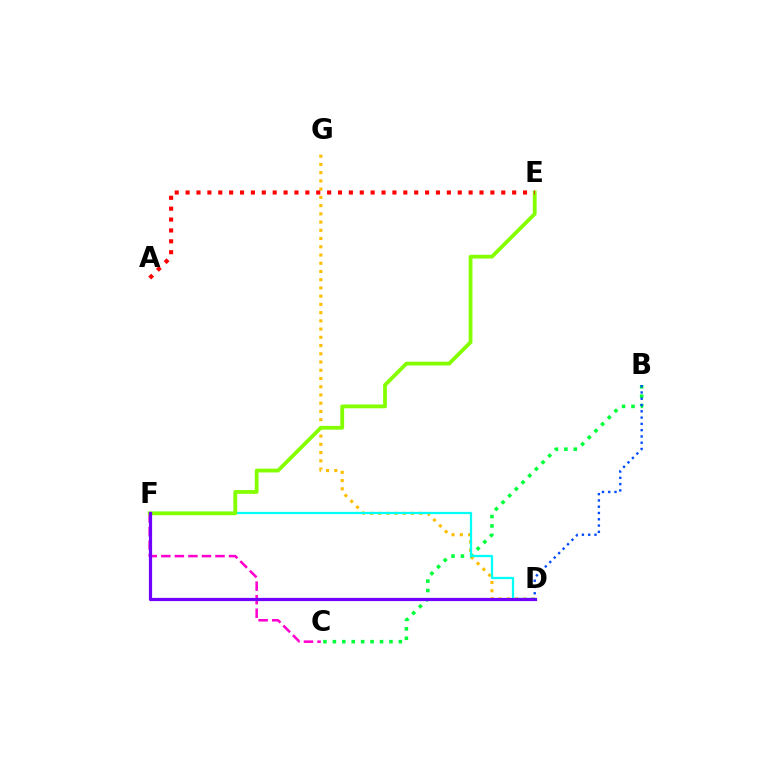{('D', 'G'): [{'color': '#ffbd00', 'line_style': 'dotted', 'thickness': 2.24}], ('C', 'F'): [{'color': '#ff00cf', 'line_style': 'dashed', 'thickness': 1.84}], ('B', 'C'): [{'color': '#00ff39', 'line_style': 'dotted', 'thickness': 2.56}], ('D', 'F'): [{'color': '#00fff6', 'line_style': 'solid', 'thickness': 1.63}, {'color': '#7200ff', 'line_style': 'solid', 'thickness': 2.3}], ('E', 'F'): [{'color': '#84ff00', 'line_style': 'solid', 'thickness': 2.73}], ('B', 'D'): [{'color': '#004bff', 'line_style': 'dotted', 'thickness': 1.71}], ('A', 'E'): [{'color': '#ff0000', 'line_style': 'dotted', 'thickness': 2.96}]}